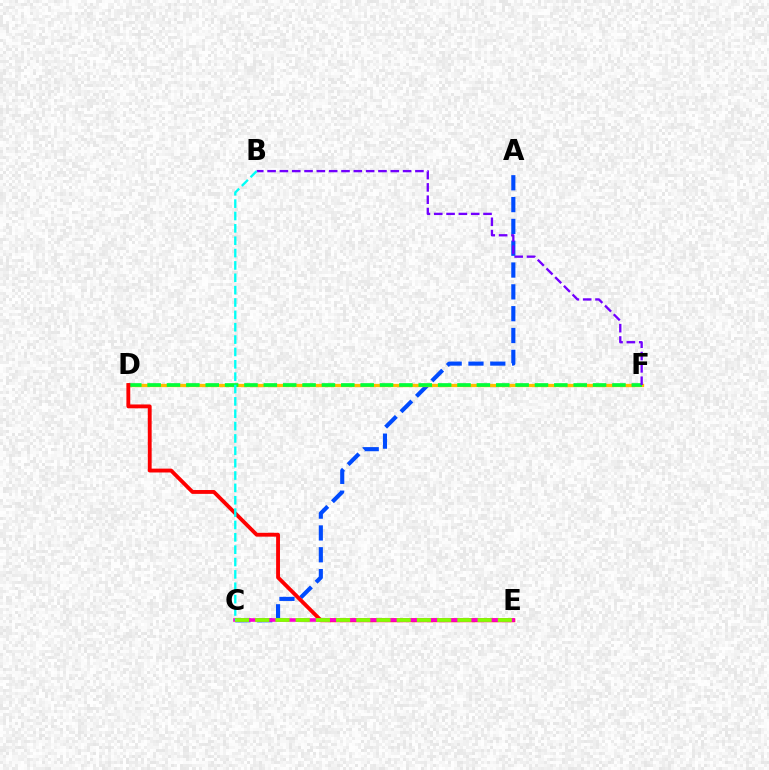{('A', 'C'): [{'color': '#004bff', 'line_style': 'dashed', 'thickness': 2.96}], ('D', 'F'): [{'color': '#ffbd00', 'line_style': 'solid', 'thickness': 2.37}, {'color': '#00ff39', 'line_style': 'dashed', 'thickness': 2.63}], ('B', 'F'): [{'color': '#7200ff', 'line_style': 'dashed', 'thickness': 1.67}], ('D', 'E'): [{'color': '#ff0000', 'line_style': 'solid', 'thickness': 2.77}], ('C', 'E'): [{'color': '#ff00cf', 'line_style': 'solid', 'thickness': 2.6}, {'color': '#84ff00', 'line_style': 'dashed', 'thickness': 2.75}], ('B', 'C'): [{'color': '#00fff6', 'line_style': 'dashed', 'thickness': 1.68}]}